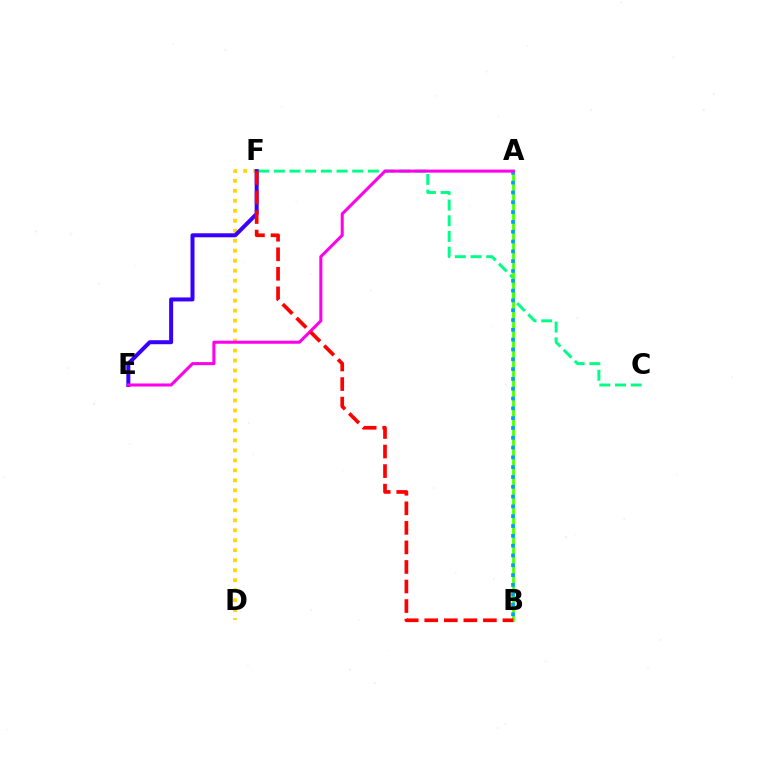{('D', 'F'): [{'color': '#ffd500', 'line_style': 'dotted', 'thickness': 2.71}], ('C', 'F'): [{'color': '#00ff86', 'line_style': 'dashed', 'thickness': 2.13}], ('A', 'B'): [{'color': '#4fff00', 'line_style': 'solid', 'thickness': 1.99}, {'color': '#009eff', 'line_style': 'dotted', 'thickness': 2.67}], ('E', 'F'): [{'color': '#3700ff', 'line_style': 'solid', 'thickness': 2.88}], ('A', 'E'): [{'color': '#ff00ed', 'line_style': 'solid', 'thickness': 2.2}], ('B', 'F'): [{'color': '#ff0000', 'line_style': 'dashed', 'thickness': 2.66}]}